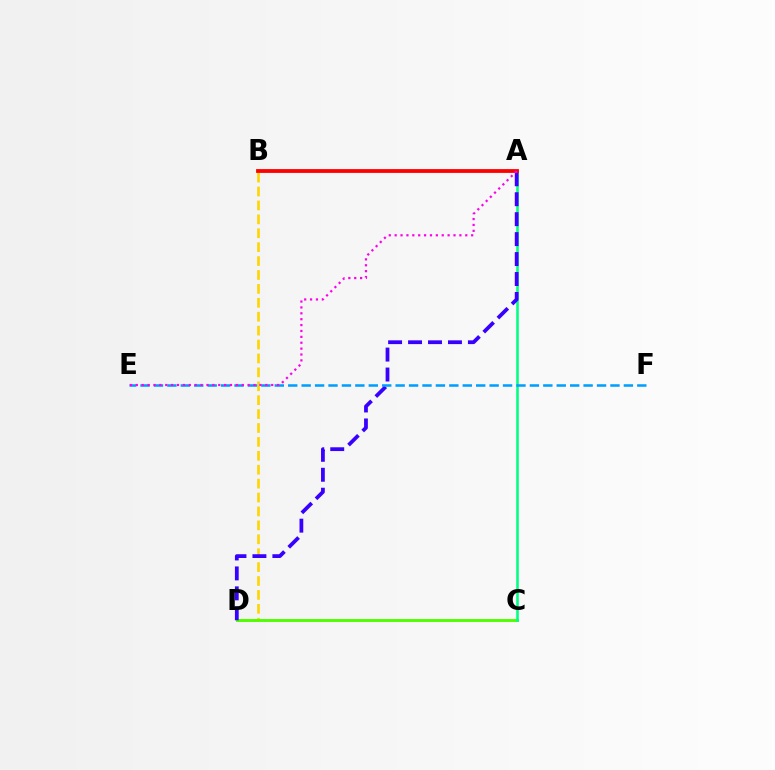{('B', 'D'): [{'color': '#ffd500', 'line_style': 'dashed', 'thickness': 1.89}], ('C', 'D'): [{'color': '#4fff00', 'line_style': 'solid', 'thickness': 2.1}], ('A', 'C'): [{'color': '#00ff86', 'line_style': 'solid', 'thickness': 1.85}], ('A', 'D'): [{'color': '#3700ff', 'line_style': 'dashed', 'thickness': 2.71}], ('E', 'F'): [{'color': '#009eff', 'line_style': 'dashed', 'thickness': 1.82}], ('A', 'B'): [{'color': '#ff0000', 'line_style': 'solid', 'thickness': 2.73}], ('A', 'E'): [{'color': '#ff00ed', 'line_style': 'dotted', 'thickness': 1.6}]}